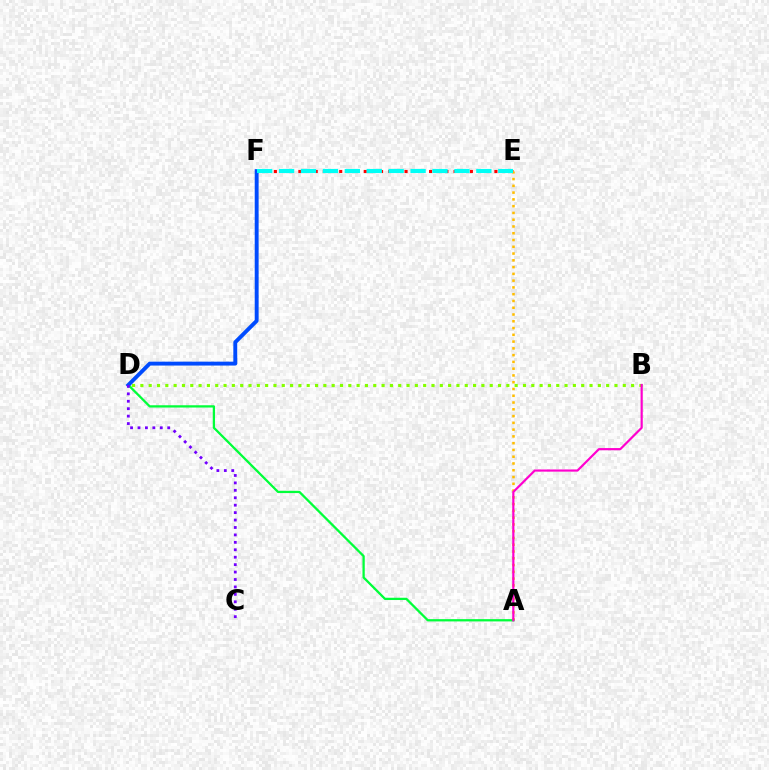{('E', 'F'): [{'color': '#ff0000', 'line_style': 'dotted', 'thickness': 2.22}, {'color': '#00fff6', 'line_style': 'dashed', 'thickness': 2.98}], ('A', 'E'): [{'color': '#ffbd00', 'line_style': 'dotted', 'thickness': 1.84}], ('A', 'D'): [{'color': '#00ff39', 'line_style': 'solid', 'thickness': 1.64}], ('B', 'D'): [{'color': '#84ff00', 'line_style': 'dotted', 'thickness': 2.26}], ('D', 'F'): [{'color': '#004bff', 'line_style': 'solid', 'thickness': 2.81}], ('C', 'D'): [{'color': '#7200ff', 'line_style': 'dotted', 'thickness': 2.02}], ('A', 'B'): [{'color': '#ff00cf', 'line_style': 'solid', 'thickness': 1.58}]}